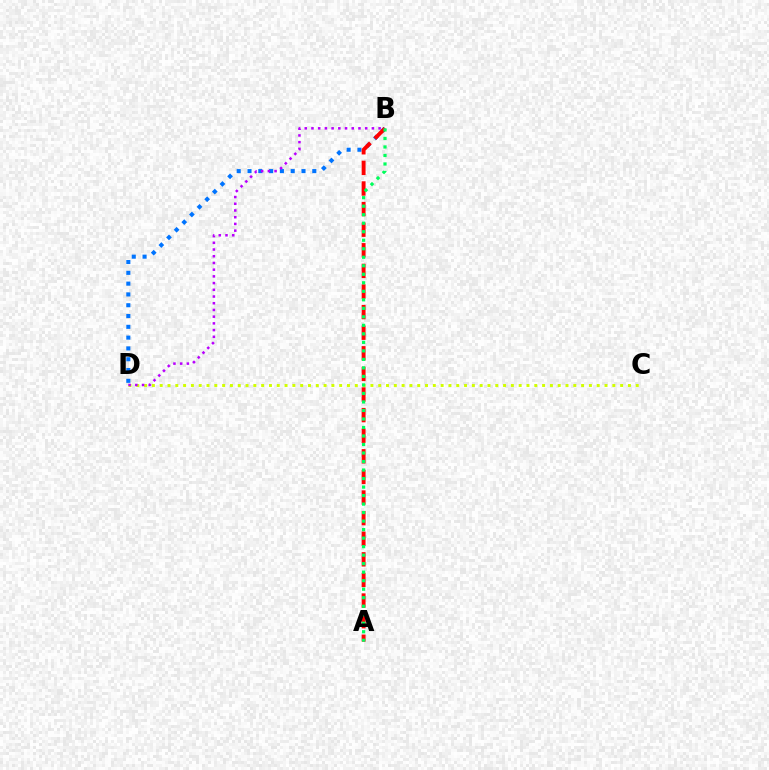{('B', 'D'): [{'color': '#0074ff', 'line_style': 'dotted', 'thickness': 2.93}, {'color': '#b900ff', 'line_style': 'dotted', 'thickness': 1.82}], ('C', 'D'): [{'color': '#d1ff00', 'line_style': 'dotted', 'thickness': 2.12}], ('A', 'B'): [{'color': '#ff0000', 'line_style': 'dashed', 'thickness': 2.8}, {'color': '#00ff5c', 'line_style': 'dotted', 'thickness': 2.31}]}